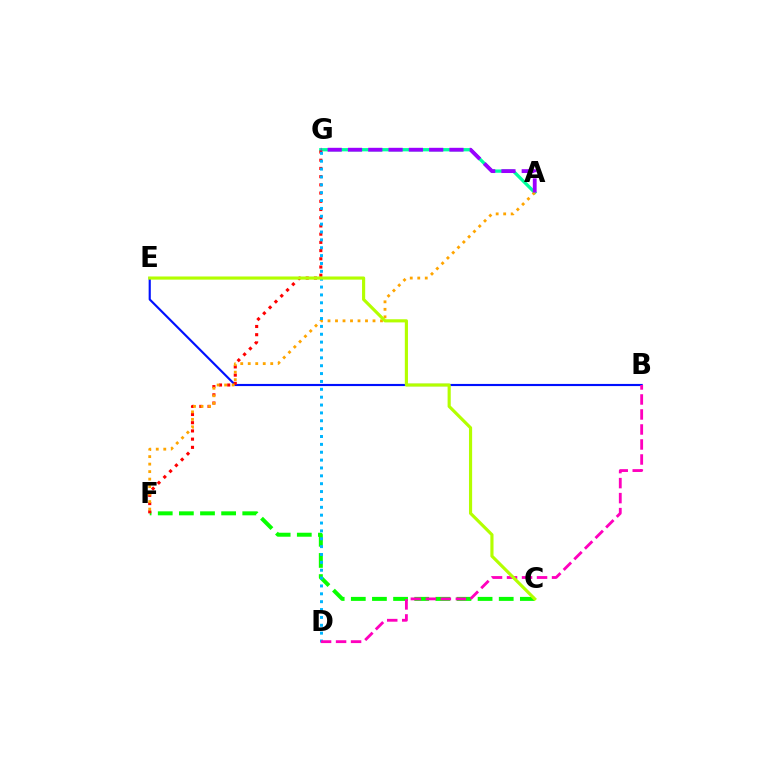{('C', 'F'): [{'color': '#08ff00', 'line_style': 'dashed', 'thickness': 2.87}], ('B', 'E'): [{'color': '#0010ff', 'line_style': 'solid', 'thickness': 1.55}], ('A', 'G'): [{'color': '#00ff9d', 'line_style': 'solid', 'thickness': 2.36}, {'color': '#9b00ff', 'line_style': 'dashed', 'thickness': 2.76}], ('F', 'G'): [{'color': '#ff0000', 'line_style': 'dotted', 'thickness': 2.23}], ('A', 'F'): [{'color': '#ffa500', 'line_style': 'dotted', 'thickness': 2.04}], ('D', 'G'): [{'color': '#00b5ff', 'line_style': 'dotted', 'thickness': 2.14}], ('B', 'D'): [{'color': '#ff00bd', 'line_style': 'dashed', 'thickness': 2.04}], ('C', 'E'): [{'color': '#b3ff00', 'line_style': 'solid', 'thickness': 2.27}]}